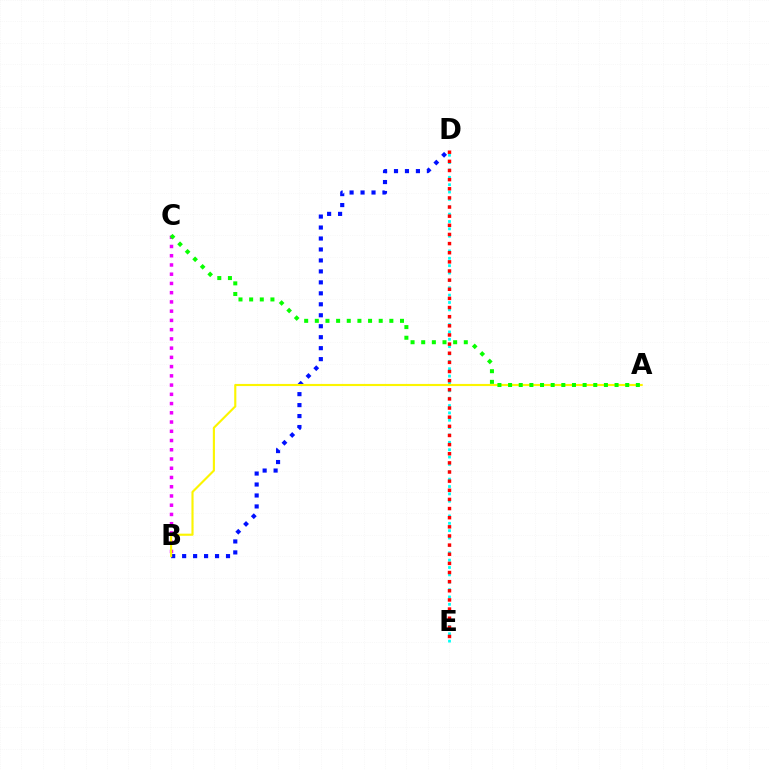{('B', 'C'): [{'color': '#ee00ff', 'line_style': 'dotted', 'thickness': 2.51}], ('D', 'E'): [{'color': '#00fff6', 'line_style': 'dotted', 'thickness': 2.0}, {'color': '#ff0000', 'line_style': 'dotted', 'thickness': 2.48}], ('B', 'D'): [{'color': '#0010ff', 'line_style': 'dotted', 'thickness': 2.98}], ('A', 'B'): [{'color': '#fcf500', 'line_style': 'solid', 'thickness': 1.54}], ('A', 'C'): [{'color': '#08ff00', 'line_style': 'dotted', 'thickness': 2.89}]}